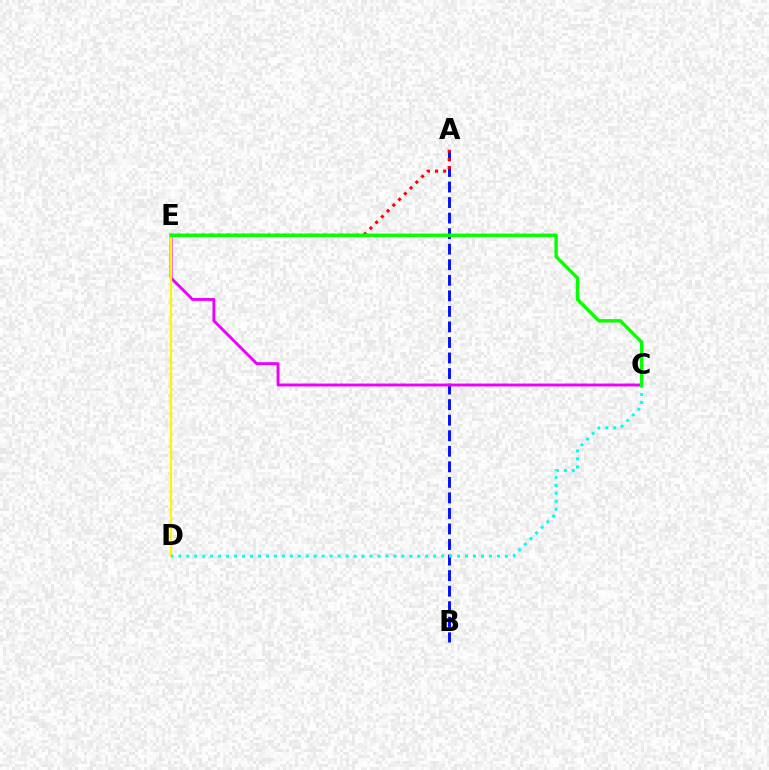{('A', 'B'): [{'color': '#0010ff', 'line_style': 'dashed', 'thickness': 2.11}], ('C', 'E'): [{'color': '#ee00ff', 'line_style': 'solid', 'thickness': 2.08}, {'color': '#08ff00', 'line_style': 'solid', 'thickness': 2.45}], ('D', 'E'): [{'color': '#fcf500', 'line_style': 'solid', 'thickness': 1.57}], ('C', 'D'): [{'color': '#00fff6', 'line_style': 'dotted', 'thickness': 2.16}], ('A', 'E'): [{'color': '#ff0000', 'line_style': 'dotted', 'thickness': 2.21}]}